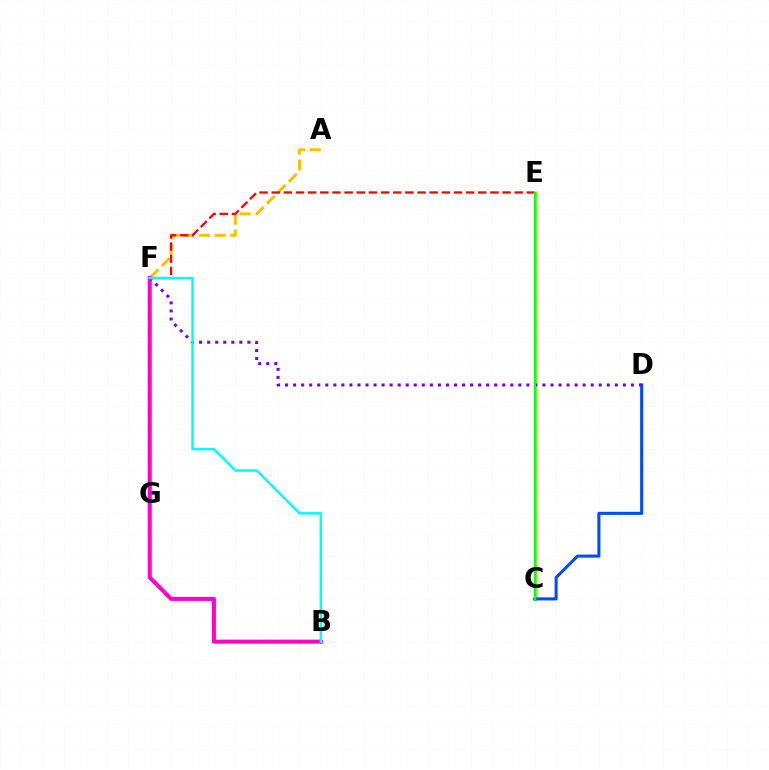{('A', 'G'): [{'color': '#ffbd00', 'line_style': 'dashed', 'thickness': 2.12}], ('E', 'F'): [{'color': '#ff0000', 'line_style': 'dashed', 'thickness': 1.65}], ('B', 'F'): [{'color': '#ff00cf', 'line_style': 'solid', 'thickness': 2.92}, {'color': '#00fff6', 'line_style': 'solid', 'thickness': 1.8}], ('C', 'E'): [{'color': '#84ff00', 'line_style': 'solid', 'thickness': 2.47}, {'color': '#00ff39', 'line_style': 'solid', 'thickness': 1.56}], ('C', 'D'): [{'color': '#004bff', 'line_style': 'solid', 'thickness': 2.21}], ('D', 'F'): [{'color': '#7200ff', 'line_style': 'dotted', 'thickness': 2.19}]}